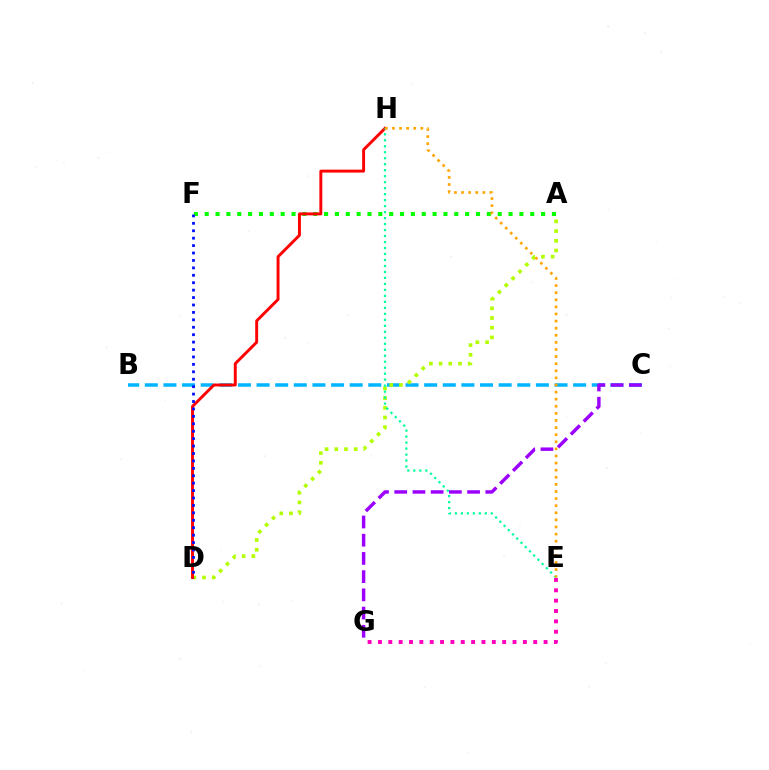{('B', 'C'): [{'color': '#00b5ff', 'line_style': 'dashed', 'thickness': 2.53}], ('A', 'F'): [{'color': '#08ff00', 'line_style': 'dotted', 'thickness': 2.95}], ('A', 'D'): [{'color': '#b3ff00', 'line_style': 'dotted', 'thickness': 2.63}], ('D', 'H'): [{'color': '#ff0000', 'line_style': 'solid', 'thickness': 2.1}], ('E', 'G'): [{'color': '#ff00bd', 'line_style': 'dotted', 'thickness': 2.81}], ('D', 'F'): [{'color': '#0010ff', 'line_style': 'dotted', 'thickness': 2.02}], ('E', 'H'): [{'color': '#00ff9d', 'line_style': 'dotted', 'thickness': 1.63}, {'color': '#ffa500', 'line_style': 'dotted', 'thickness': 1.93}], ('C', 'G'): [{'color': '#9b00ff', 'line_style': 'dashed', 'thickness': 2.47}]}